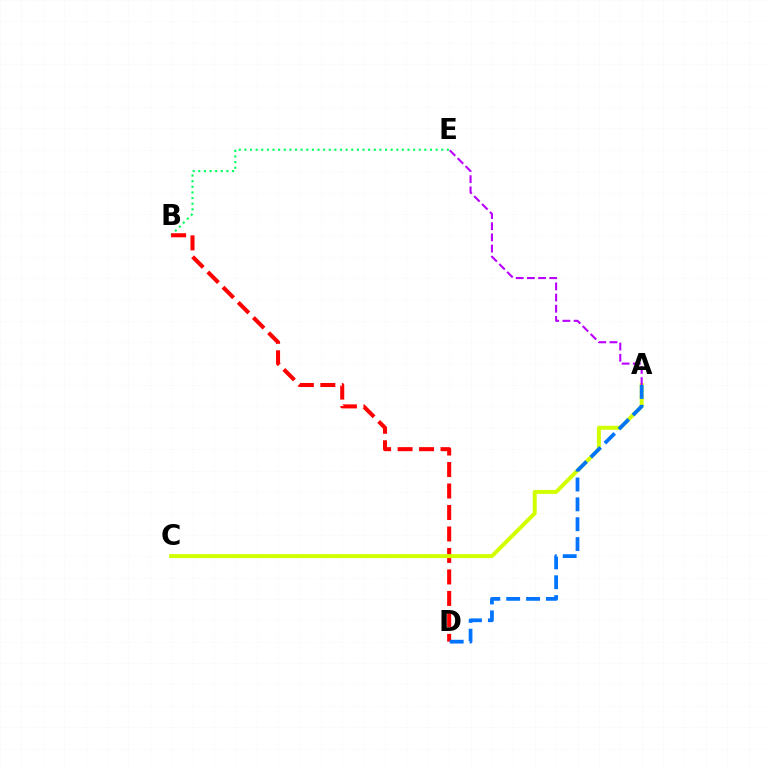{('B', 'E'): [{'color': '#00ff5c', 'line_style': 'dotted', 'thickness': 1.53}], ('B', 'D'): [{'color': '#ff0000', 'line_style': 'dashed', 'thickness': 2.92}], ('A', 'C'): [{'color': '#d1ff00', 'line_style': 'solid', 'thickness': 2.86}], ('A', 'D'): [{'color': '#0074ff', 'line_style': 'dashed', 'thickness': 2.7}], ('A', 'E'): [{'color': '#b900ff', 'line_style': 'dashed', 'thickness': 1.52}]}